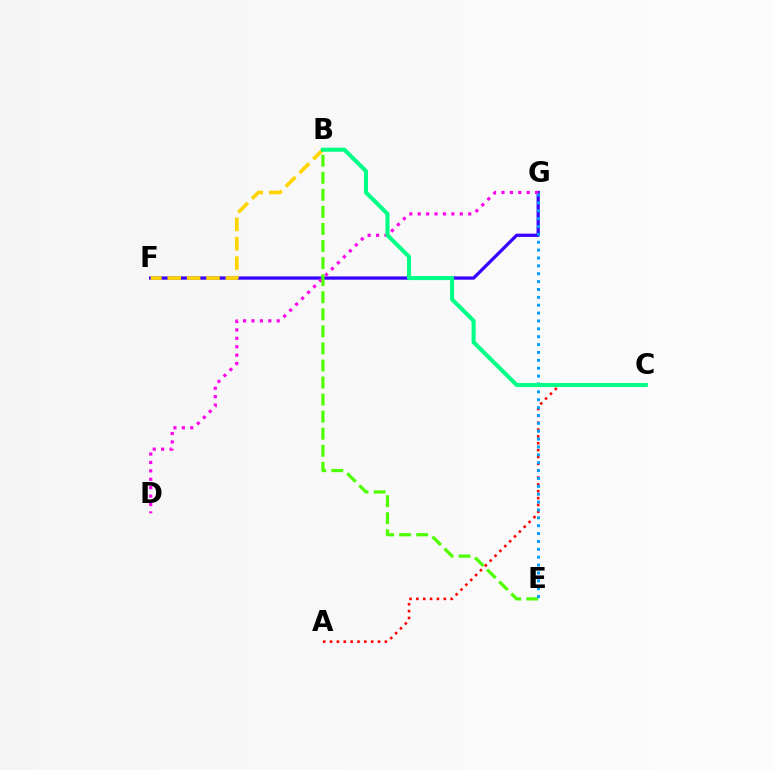{('F', 'G'): [{'color': '#3700ff', 'line_style': 'solid', 'thickness': 2.35}], ('D', 'G'): [{'color': '#ff00ed', 'line_style': 'dotted', 'thickness': 2.29}], ('B', 'E'): [{'color': '#4fff00', 'line_style': 'dashed', 'thickness': 2.32}], ('A', 'C'): [{'color': '#ff0000', 'line_style': 'dotted', 'thickness': 1.86}], ('E', 'G'): [{'color': '#009eff', 'line_style': 'dotted', 'thickness': 2.14}], ('B', 'F'): [{'color': '#ffd500', 'line_style': 'dashed', 'thickness': 2.63}], ('B', 'C'): [{'color': '#00ff86', 'line_style': 'solid', 'thickness': 2.93}]}